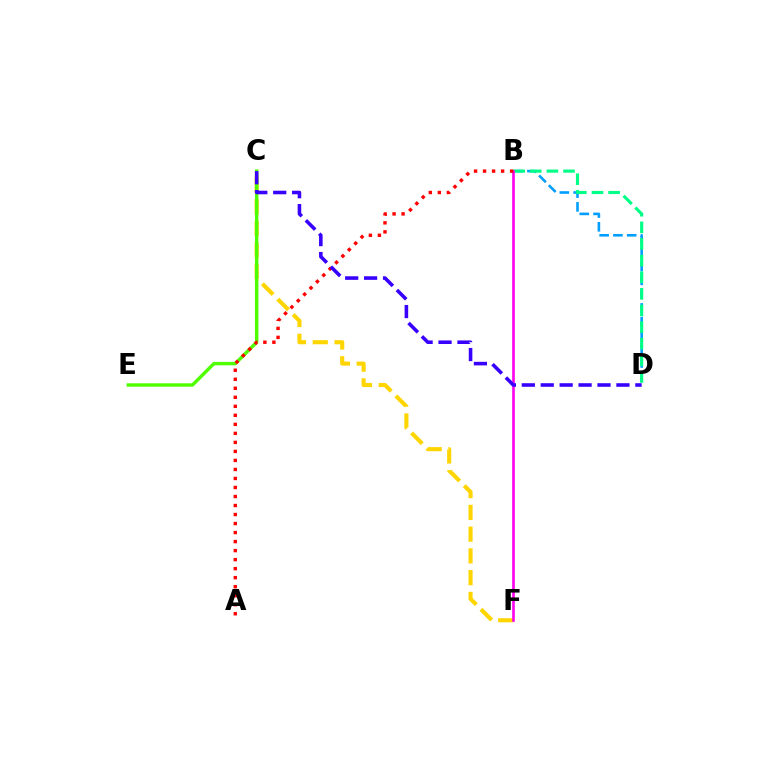{('B', 'D'): [{'color': '#009eff', 'line_style': 'dashed', 'thickness': 1.87}, {'color': '#00ff86', 'line_style': 'dashed', 'thickness': 2.26}], ('C', 'F'): [{'color': '#ffd500', 'line_style': 'dashed', 'thickness': 2.96}], ('C', 'E'): [{'color': '#4fff00', 'line_style': 'solid', 'thickness': 2.46}], ('B', 'F'): [{'color': '#ff00ed', 'line_style': 'solid', 'thickness': 1.88}], ('A', 'B'): [{'color': '#ff0000', 'line_style': 'dotted', 'thickness': 2.45}], ('C', 'D'): [{'color': '#3700ff', 'line_style': 'dashed', 'thickness': 2.57}]}